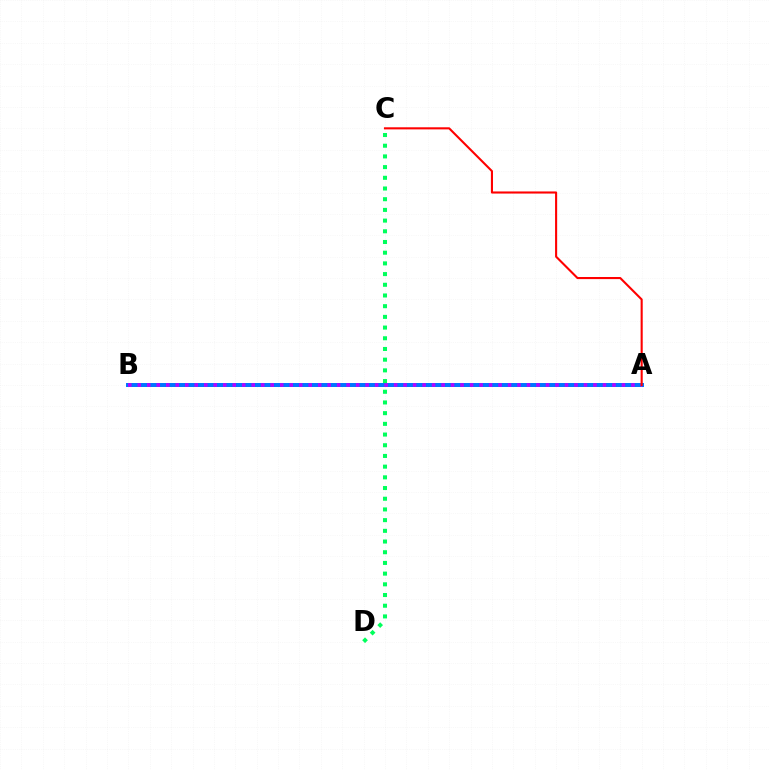{('A', 'B'): [{'color': '#d1ff00', 'line_style': 'solid', 'thickness': 2.15}, {'color': '#0074ff', 'line_style': 'solid', 'thickness': 2.86}, {'color': '#b900ff', 'line_style': 'dotted', 'thickness': 2.58}], ('A', 'C'): [{'color': '#ff0000', 'line_style': 'solid', 'thickness': 1.51}], ('C', 'D'): [{'color': '#00ff5c', 'line_style': 'dotted', 'thickness': 2.91}]}